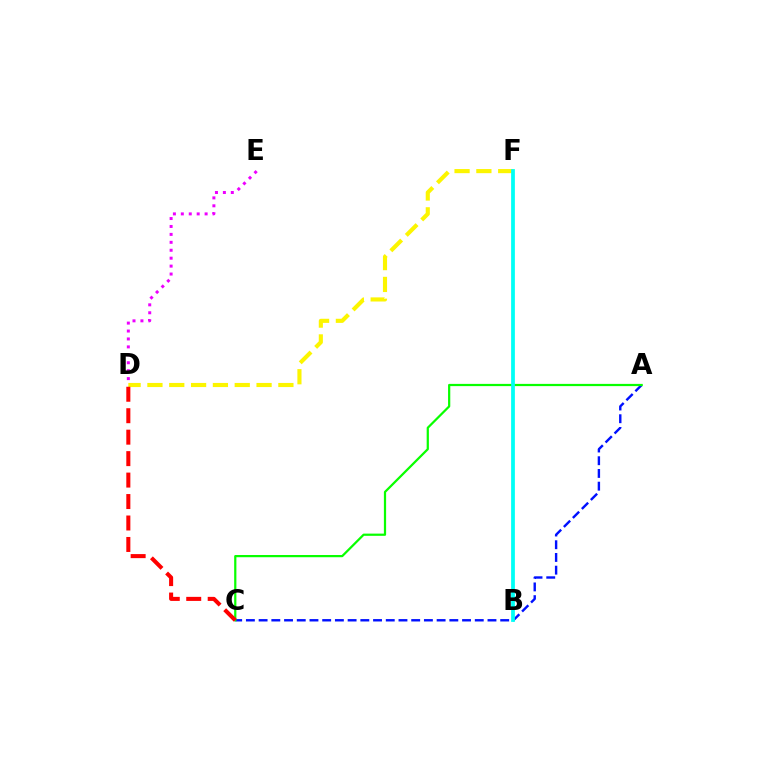{('D', 'F'): [{'color': '#fcf500', 'line_style': 'dashed', 'thickness': 2.97}], ('D', 'E'): [{'color': '#ee00ff', 'line_style': 'dotted', 'thickness': 2.15}], ('A', 'C'): [{'color': '#0010ff', 'line_style': 'dashed', 'thickness': 1.73}, {'color': '#08ff00', 'line_style': 'solid', 'thickness': 1.6}], ('C', 'D'): [{'color': '#ff0000', 'line_style': 'dashed', 'thickness': 2.92}], ('B', 'F'): [{'color': '#00fff6', 'line_style': 'solid', 'thickness': 2.71}]}